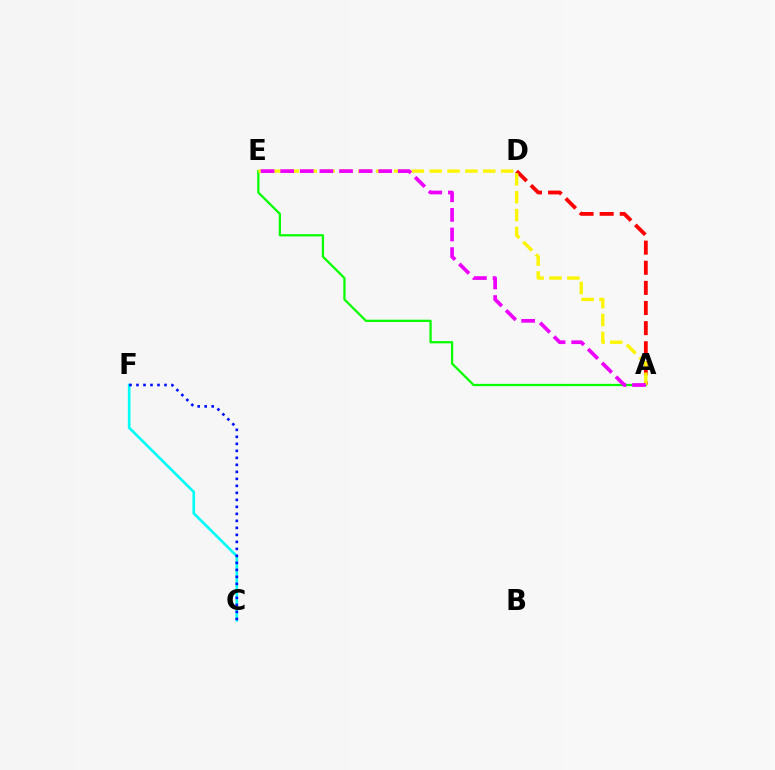{('C', 'F'): [{'color': '#00fff6', 'line_style': 'solid', 'thickness': 1.91}, {'color': '#0010ff', 'line_style': 'dotted', 'thickness': 1.9}], ('A', 'D'): [{'color': '#ff0000', 'line_style': 'dashed', 'thickness': 2.73}], ('A', 'E'): [{'color': '#08ff00', 'line_style': 'solid', 'thickness': 1.63}, {'color': '#fcf500', 'line_style': 'dashed', 'thickness': 2.42}, {'color': '#ee00ff', 'line_style': 'dashed', 'thickness': 2.66}]}